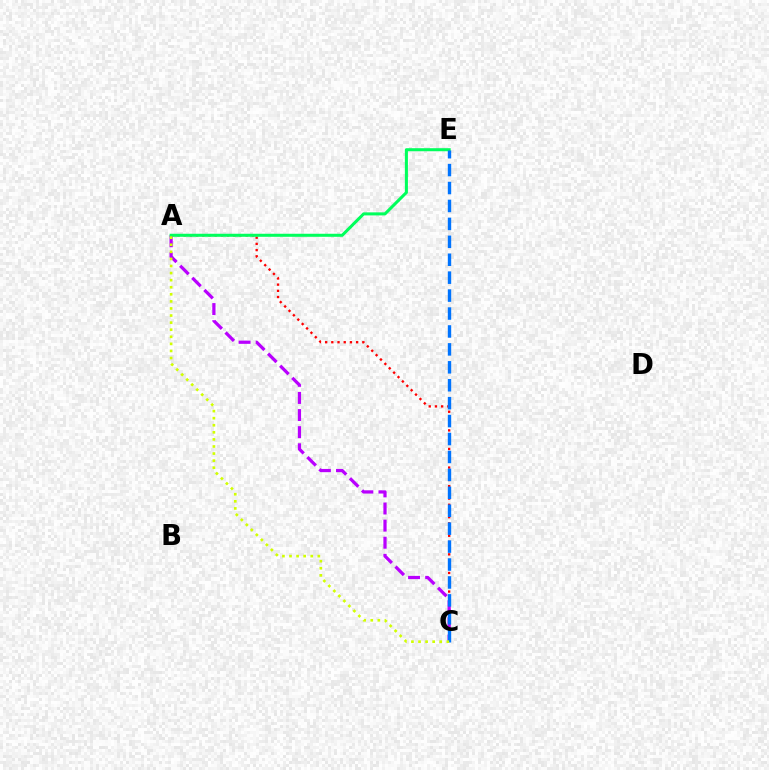{('A', 'C'): [{'color': '#ff0000', 'line_style': 'dotted', 'thickness': 1.68}, {'color': '#b900ff', 'line_style': 'dashed', 'thickness': 2.32}, {'color': '#d1ff00', 'line_style': 'dotted', 'thickness': 1.92}], ('A', 'E'): [{'color': '#00ff5c', 'line_style': 'solid', 'thickness': 2.19}], ('C', 'E'): [{'color': '#0074ff', 'line_style': 'dashed', 'thickness': 2.44}]}